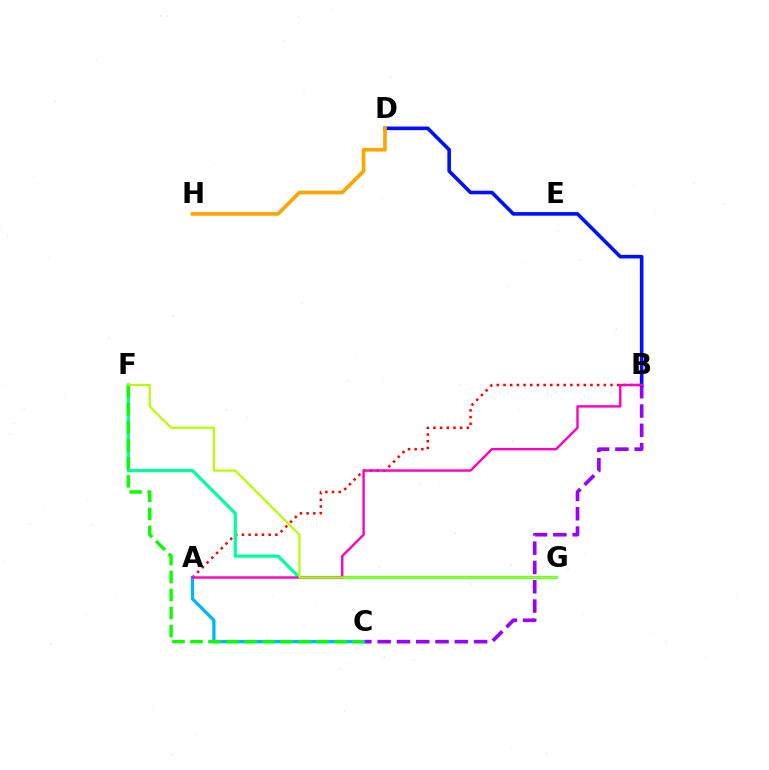{('A', 'B'): [{'color': '#ff0000', 'line_style': 'dotted', 'thickness': 1.82}, {'color': '#ff00bd', 'line_style': 'solid', 'thickness': 1.73}], ('B', 'C'): [{'color': '#9b00ff', 'line_style': 'dashed', 'thickness': 2.62}], ('B', 'D'): [{'color': '#0010ff', 'line_style': 'solid', 'thickness': 2.59}], ('A', 'C'): [{'color': '#00b5ff', 'line_style': 'solid', 'thickness': 2.36}], ('F', 'G'): [{'color': '#00ff9d', 'line_style': 'solid', 'thickness': 2.33}, {'color': '#b3ff00', 'line_style': 'solid', 'thickness': 1.56}], ('D', 'H'): [{'color': '#ffa500', 'line_style': 'solid', 'thickness': 2.65}], ('C', 'F'): [{'color': '#08ff00', 'line_style': 'dashed', 'thickness': 2.45}]}